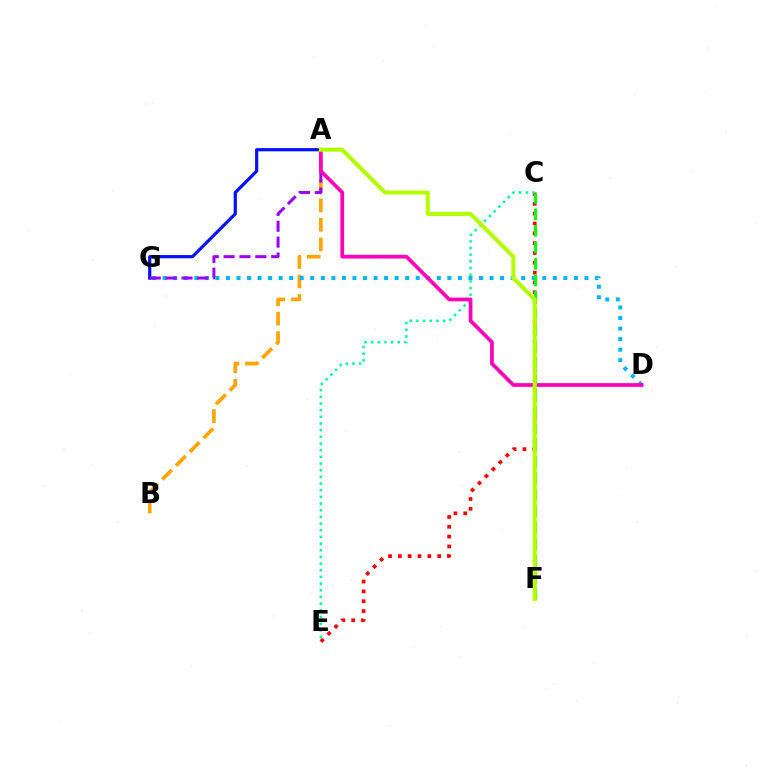{('C', 'E'): [{'color': '#ff0000', 'line_style': 'dotted', 'thickness': 2.67}, {'color': '#00ff9d', 'line_style': 'dotted', 'thickness': 1.81}], ('A', 'B'): [{'color': '#ffa500', 'line_style': 'dashed', 'thickness': 2.65}], ('D', 'G'): [{'color': '#00b5ff', 'line_style': 'dotted', 'thickness': 2.87}], ('A', 'G'): [{'color': '#0010ff', 'line_style': 'solid', 'thickness': 2.3}, {'color': '#9b00ff', 'line_style': 'dashed', 'thickness': 2.16}], ('A', 'D'): [{'color': '#ff00bd', 'line_style': 'solid', 'thickness': 2.68}], ('C', 'F'): [{'color': '#08ff00', 'line_style': 'dashed', 'thickness': 2.24}], ('A', 'F'): [{'color': '#b3ff00', 'line_style': 'solid', 'thickness': 2.92}]}